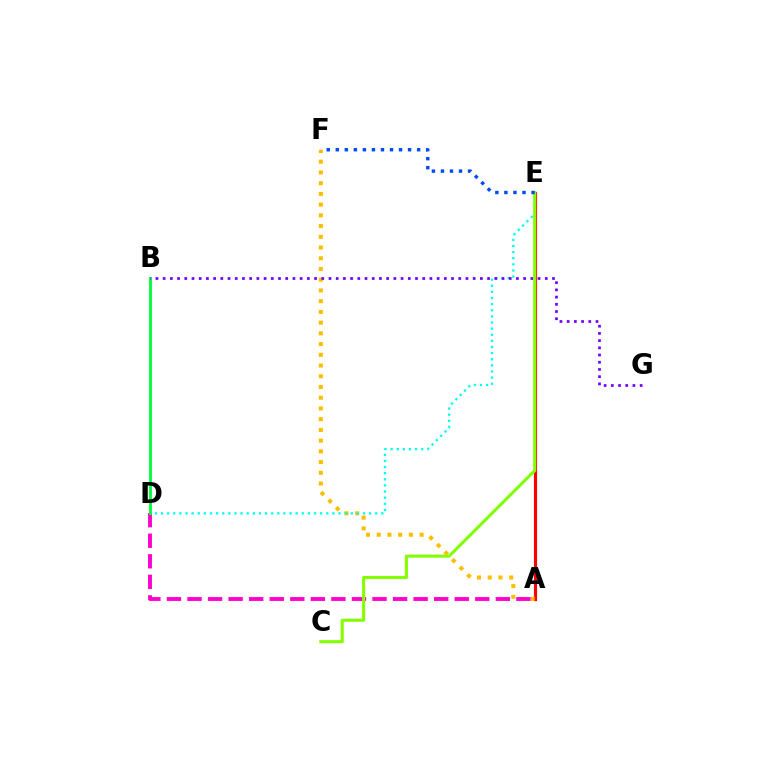{('A', 'E'): [{'color': '#ff0000', 'line_style': 'solid', 'thickness': 2.28}], ('A', 'F'): [{'color': '#ffbd00', 'line_style': 'dotted', 'thickness': 2.91}], ('A', 'D'): [{'color': '#ff00cf', 'line_style': 'dashed', 'thickness': 2.79}], ('D', 'E'): [{'color': '#00fff6', 'line_style': 'dotted', 'thickness': 1.66}], ('B', 'D'): [{'color': '#00ff39', 'line_style': 'solid', 'thickness': 2.05}], ('B', 'G'): [{'color': '#7200ff', 'line_style': 'dotted', 'thickness': 1.96}], ('C', 'E'): [{'color': '#84ff00', 'line_style': 'solid', 'thickness': 2.22}], ('E', 'F'): [{'color': '#004bff', 'line_style': 'dotted', 'thickness': 2.46}]}